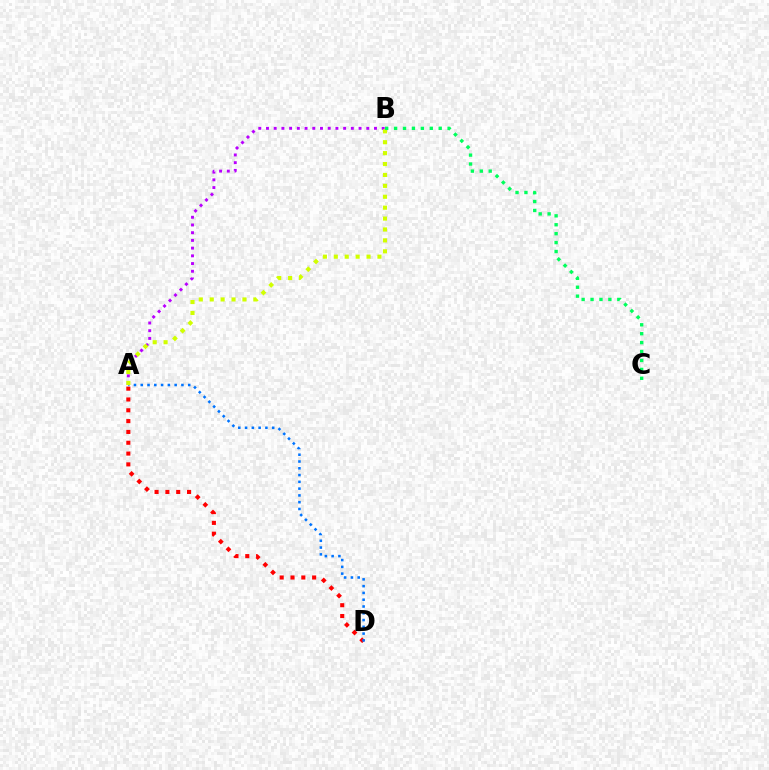{('A', 'B'): [{'color': '#b900ff', 'line_style': 'dotted', 'thickness': 2.1}, {'color': '#d1ff00', 'line_style': 'dotted', 'thickness': 2.96}], ('A', 'D'): [{'color': '#ff0000', 'line_style': 'dotted', 'thickness': 2.94}, {'color': '#0074ff', 'line_style': 'dotted', 'thickness': 1.84}], ('B', 'C'): [{'color': '#00ff5c', 'line_style': 'dotted', 'thickness': 2.42}]}